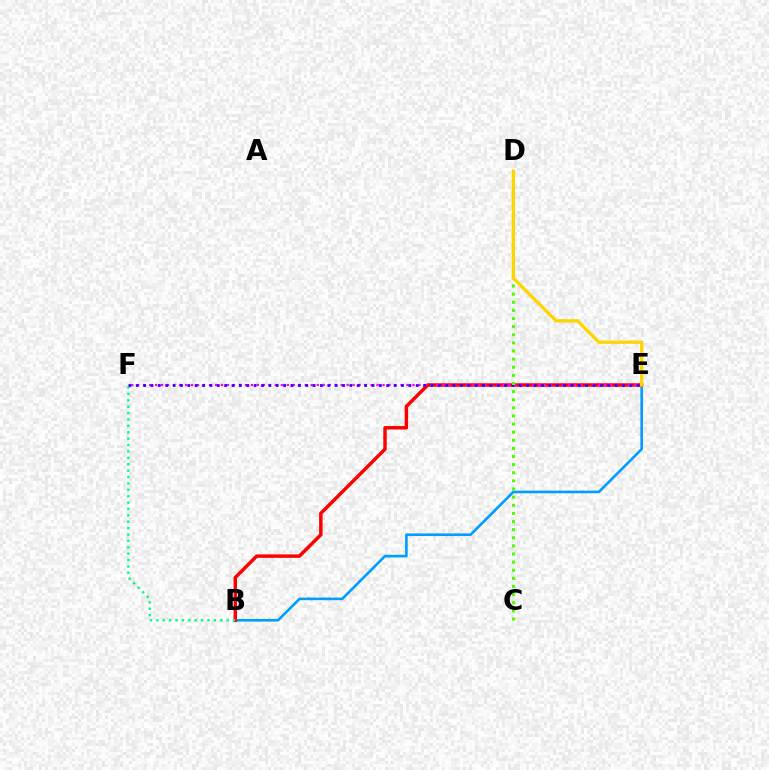{('B', 'E'): [{'color': '#009eff', 'line_style': 'solid', 'thickness': 1.89}, {'color': '#ff0000', 'line_style': 'solid', 'thickness': 2.49}], ('B', 'F'): [{'color': '#00ff86', 'line_style': 'dotted', 'thickness': 1.74}], ('E', 'F'): [{'color': '#ff00ed', 'line_style': 'dotted', 'thickness': 1.63}, {'color': '#3700ff', 'line_style': 'dotted', 'thickness': 2.0}], ('C', 'D'): [{'color': '#4fff00', 'line_style': 'dotted', 'thickness': 2.21}], ('D', 'E'): [{'color': '#ffd500', 'line_style': 'solid', 'thickness': 2.37}]}